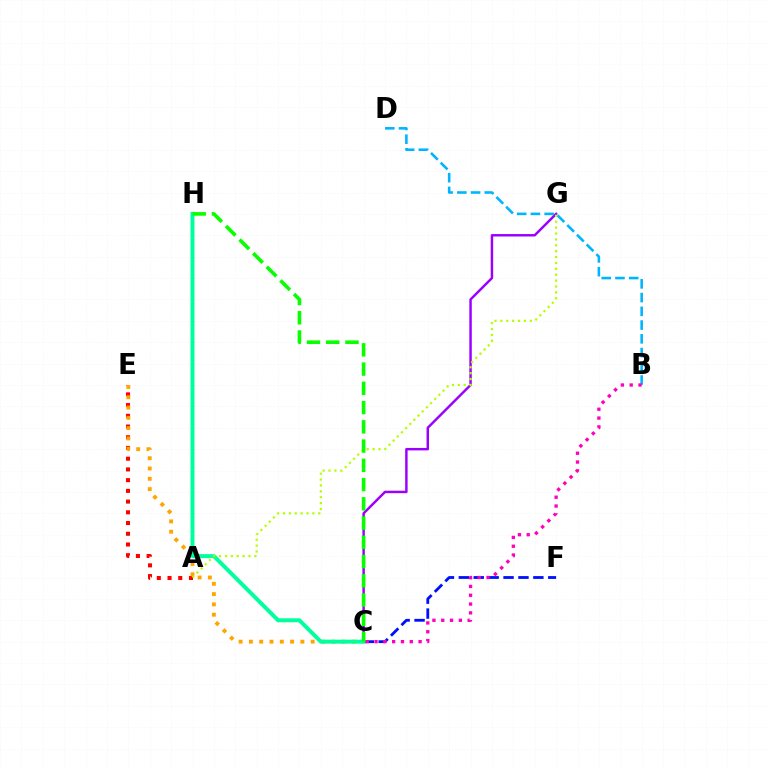{('C', 'F'): [{'color': '#0010ff', 'line_style': 'dashed', 'thickness': 2.02}], ('A', 'E'): [{'color': '#ff0000', 'line_style': 'dotted', 'thickness': 2.91}], ('C', 'G'): [{'color': '#9b00ff', 'line_style': 'solid', 'thickness': 1.77}], ('B', 'D'): [{'color': '#00b5ff', 'line_style': 'dashed', 'thickness': 1.87}], ('C', 'E'): [{'color': '#ffa500', 'line_style': 'dotted', 'thickness': 2.8}], ('C', 'H'): [{'color': '#00ff9d', 'line_style': 'solid', 'thickness': 2.85}, {'color': '#08ff00', 'line_style': 'dashed', 'thickness': 2.61}], ('A', 'G'): [{'color': '#b3ff00', 'line_style': 'dotted', 'thickness': 1.6}], ('B', 'C'): [{'color': '#ff00bd', 'line_style': 'dotted', 'thickness': 2.39}]}